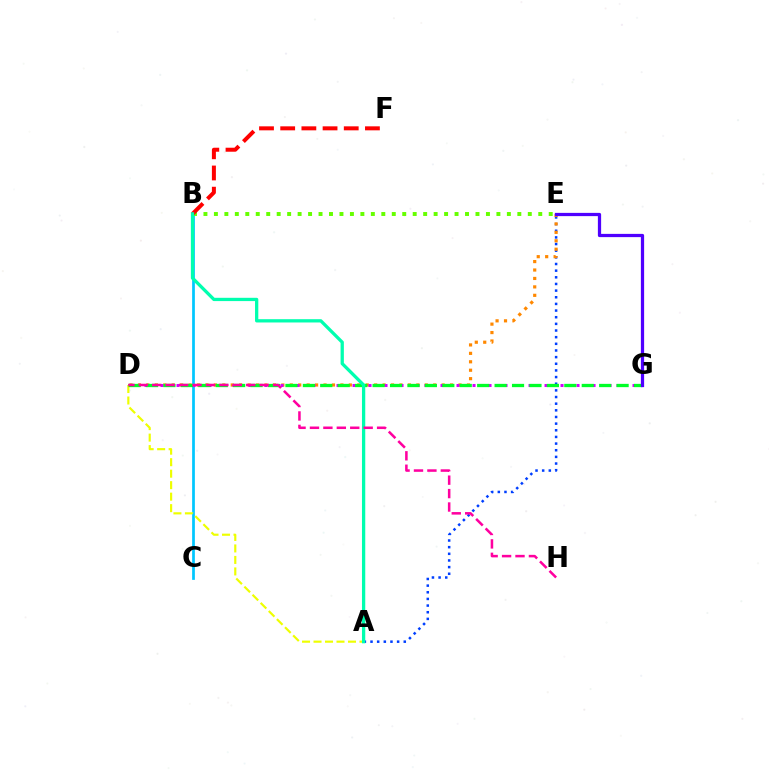{('A', 'E'): [{'color': '#003fff', 'line_style': 'dotted', 'thickness': 1.81}], ('B', 'C'): [{'color': '#00c7ff', 'line_style': 'solid', 'thickness': 1.97}], ('B', 'E'): [{'color': '#66ff00', 'line_style': 'dotted', 'thickness': 2.84}], ('D', 'E'): [{'color': '#ff8800', 'line_style': 'dotted', 'thickness': 2.29}], ('B', 'F'): [{'color': '#ff0000', 'line_style': 'dashed', 'thickness': 2.88}], ('D', 'G'): [{'color': '#d600ff', 'line_style': 'dotted', 'thickness': 2.17}, {'color': '#00ff27', 'line_style': 'dashed', 'thickness': 2.37}], ('A', 'D'): [{'color': '#eeff00', 'line_style': 'dashed', 'thickness': 1.56}], ('E', 'G'): [{'color': '#4f00ff', 'line_style': 'solid', 'thickness': 2.34}], ('A', 'B'): [{'color': '#00ffaf', 'line_style': 'solid', 'thickness': 2.36}], ('D', 'H'): [{'color': '#ff00a0', 'line_style': 'dashed', 'thickness': 1.82}]}